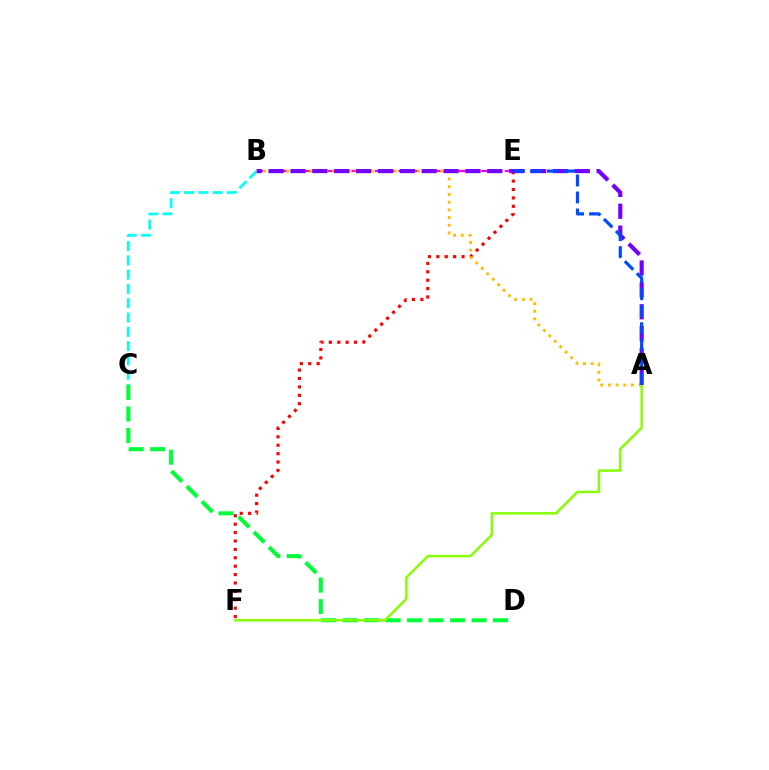{('B', 'E'): [{'color': '#ff00cf', 'line_style': 'dashed', 'thickness': 1.6}], ('C', 'D'): [{'color': '#00ff39', 'line_style': 'dashed', 'thickness': 2.92}], ('E', 'F'): [{'color': '#ff0000', 'line_style': 'dotted', 'thickness': 2.28}], ('B', 'C'): [{'color': '#00fff6', 'line_style': 'dashed', 'thickness': 1.94}], ('A', 'B'): [{'color': '#ffbd00', 'line_style': 'dotted', 'thickness': 2.09}, {'color': '#7200ff', 'line_style': 'dashed', 'thickness': 2.97}], ('A', 'F'): [{'color': '#84ff00', 'line_style': 'solid', 'thickness': 1.76}], ('A', 'E'): [{'color': '#004bff', 'line_style': 'dashed', 'thickness': 2.31}]}